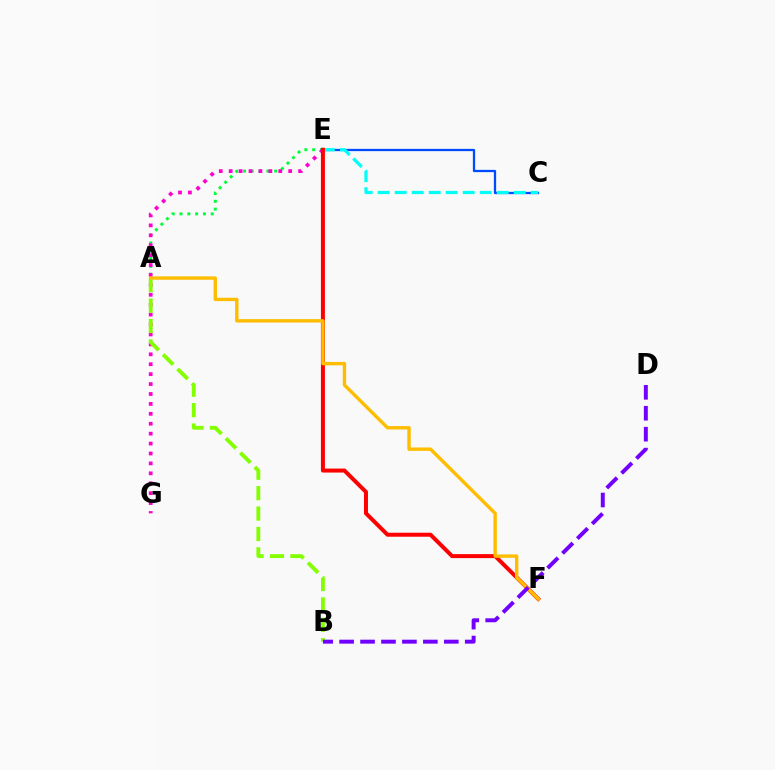{('C', 'E'): [{'color': '#004bff', 'line_style': 'solid', 'thickness': 1.64}, {'color': '#00fff6', 'line_style': 'dashed', 'thickness': 2.31}], ('A', 'E'): [{'color': '#00ff39', 'line_style': 'dotted', 'thickness': 2.12}], ('E', 'G'): [{'color': '#ff00cf', 'line_style': 'dotted', 'thickness': 2.69}], ('A', 'B'): [{'color': '#84ff00', 'line_style': 'dashed', 'thickness': 2.77}], ('E', 'F'): [{'color': '#ff0000', 'line_style': 'solid', 'thickness': 2.87}], ('A', 'F'): [{'color': '#ffbd00', 'line_style': 'solid', 'thickness': 2.44}], ('B', 'D'): [{'color': '#7200ff', 'line_style': 'dashed', 'thickness': 2.84}]}